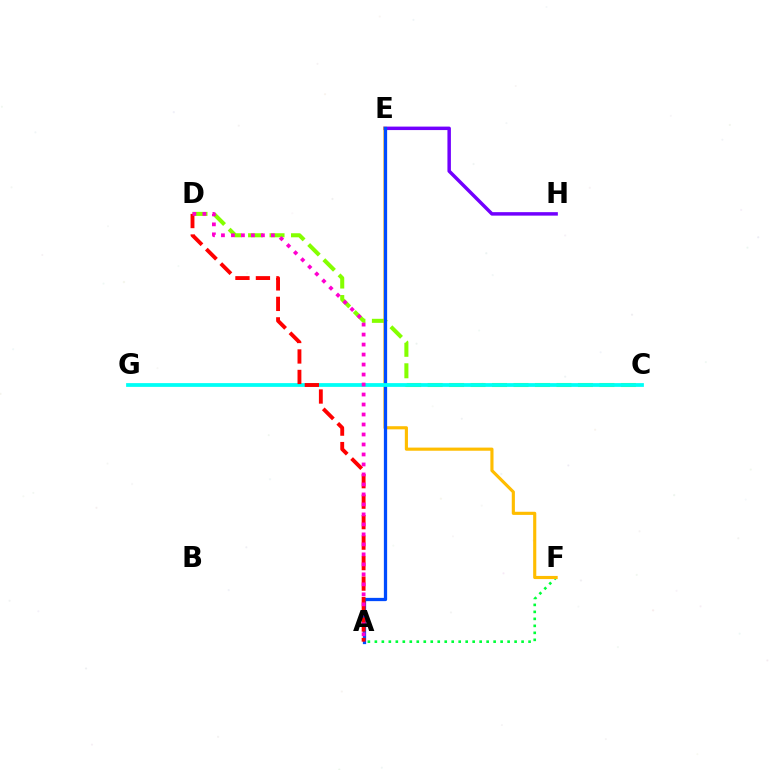{('A', 'F'): [{'color': '#00ff39', 'line_style': 'dotted', 'thickness': 1.9}], ('C', 'D'): [{'color': '#84ff00', 'line_style': 'dashed', 'thickness': 2.92}], ('E', 'H'): [{'color': '#7200ff', 'line_style': 'solid', 'thickness': 2.5}], ('E', 'F'): [{'color': '#ffbd00', 'line_style': 'solid', 'thickness': 2.26}], ('A', 'E'): [{'color': '#004bff', 'line_style': 'solid', 'thickness': 2.35}], ('C', 'G'): [{'color': '#00fff6', 'line_style': 'solid', 'thickness': 2.71}], ('A', 'D'): [{'color': '#ff0000', 'line_style': 'dashed', 'thickness': 2.78}, {'color': '#ff00cf', 'line_style': 'dotted', 'thickness': 2.71}]}